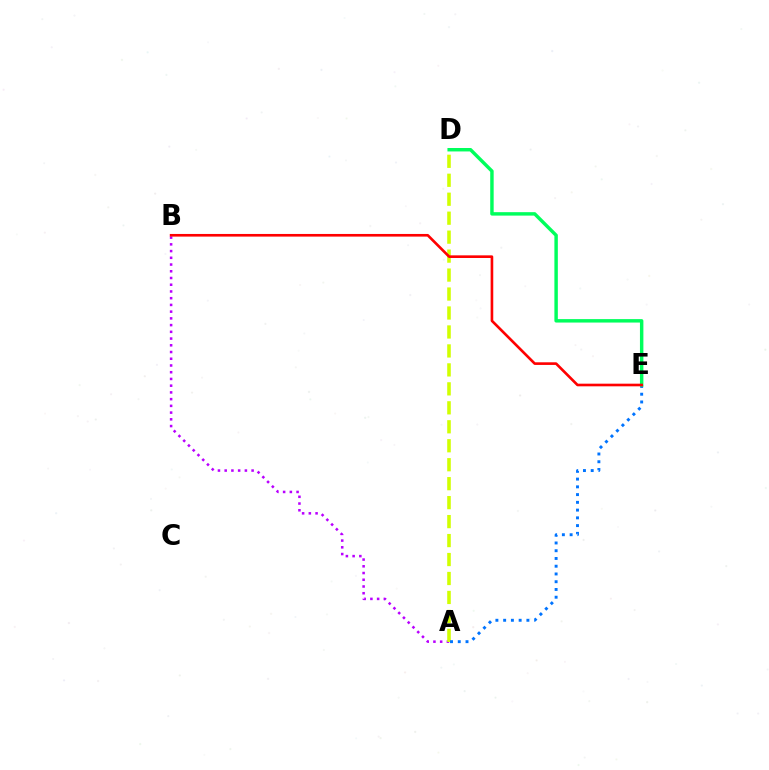{('A', 'B'): [{'color': '#b900ff', 'line_style': 'dotted', 'thickness': 1.83}], ('A', 'D'): [{'color': '#d1ff00', 'line_style': 'dashed', 'thickness': 2.58}], ('A', 'E'): [{'color': '#0074ff', 'line_style': 'dotted', 'thickness': 2.11}], ('D', 'E'): [{'color': '#00ff5c', 'line_style': 'solid', 'thickness': 2.48}], ('B', 'E'): [{'color': '#ff0000', 'line_style': 'solid', 'thickness': 1.9}]}